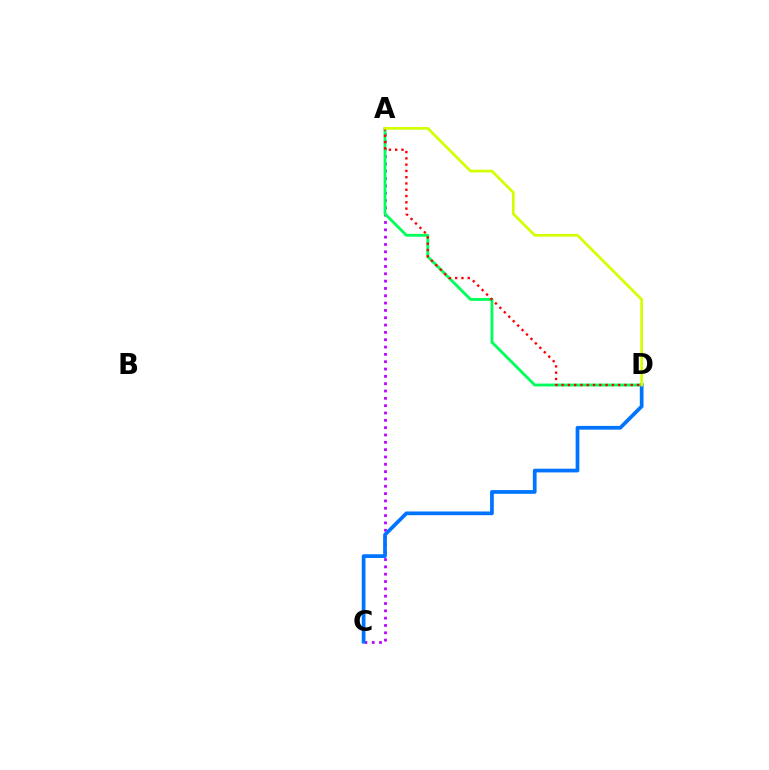{('A', 'C'): [{'color': '#b900ff', 'line_style': 'dotted', 'thickness': 1.99}], ('A', 'D'): [{'color': '#00ff5c', 'line_style': 'solid', 'thickness': 2.05}, {'color': '#ff0000', 'line_style': 'dotted', 'thickness': 1.71}, {'color': '#d1ff00', 'line_style': 'solid', 'thickness': 1.95}], ('C', 'D'): [{'color': '#0074ff', 'line_style': 'solid', 'thickness': 2.68}]}